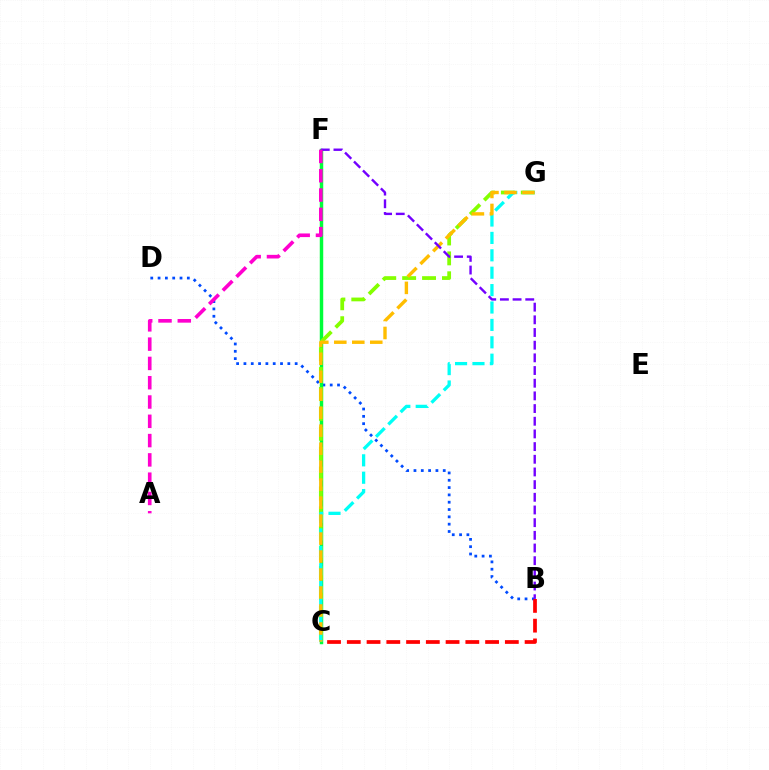{('B', 'D'): [{'color': '#004bff', 'line_style': 'dotted', 'thickness': 1.99}], ('B', 'C'): [{'color': '#ff0000', 'line_style': 'dashed', 'thickness': 2.68}], ('C', 'F'): [{'color': '#00ff39', 'line_style': 'solid', 'thickness': 2.49}], ('C', 'G'): [{'color': '#84ff00', 'line_style': 'dashed', 'thickness': 2.7}, {'color': '#00fff6', 'line_style': 'dashed', 'thickness': 2.36}, {'color': '#ffbd00', 'line_style': 'dashed', 'thickness': 2.44}], ('B', 'F'): [{'color': '#7200ff', 'line_style': 'dashed', 'thickness': 1.72}], ('A', 'F'): [{'color': '#ff00cf', 'line_style': 'dashed', 'thickness': 2.62}]}